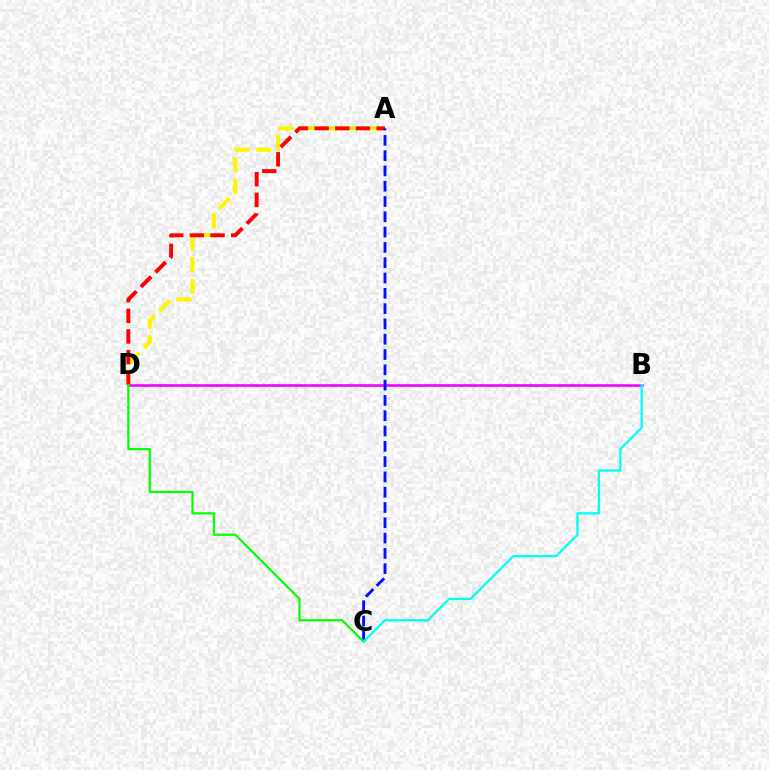{('A', 'D'): [{'color': '#fcf500', 'line_style': 'dashed', 'thickness': 2.95}, {'color': '#ff0000', 'line_style': 'dashed', 'thickness': 2.81}], ('B', 'D'): [{'color': '#ee00ff', 'line_style': 'solid', 'thickness': 1.86}], ('A', 'C'): [{'color': '#0010ff', 'line_style': 'dashed', 'thickness': 2.08}], ('C', 'D'): [{'color': '#08ff00', 'line_style': 'solid', 'thickness': 1.61}], ('B', 'C'): [{'color': '#00fff6', 'line_style': 'solid', 'thickness': 1.64}]}